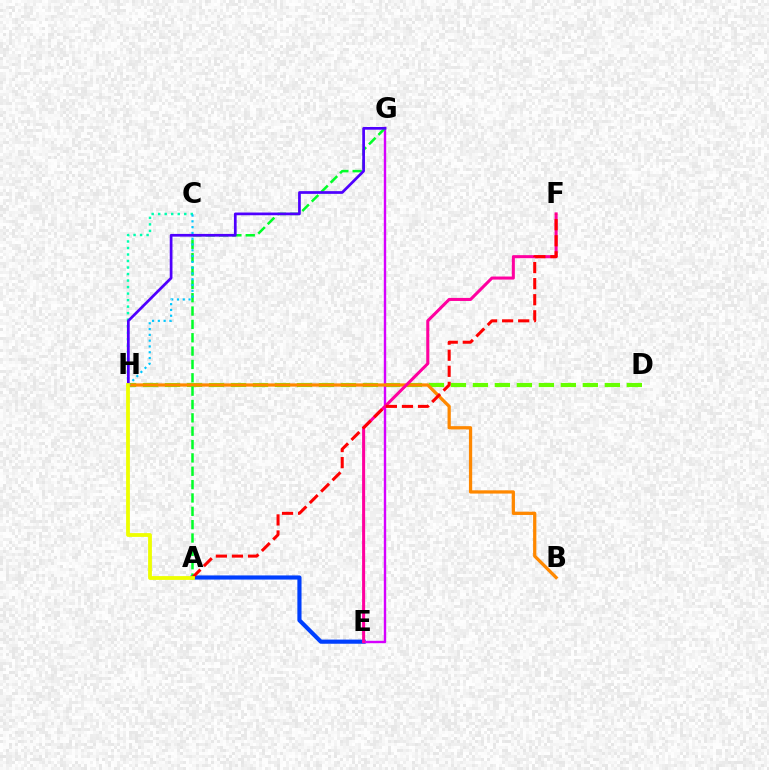{('A', 'E'): [{'color': '#003fff', 'line_style': 'solid', 'thickness': 2.99}], ('C', 'H'): [{'color': '#00ffaf', 'line_style': 'dotted', 'thickness': 1.77}, {'color': '#00c7ff', 'line_style': 'dotted', 'thickness': 1.57}], ('D', 'H'): [{'color': '#66ff00', 'line_style': 'dashed', 'thickness': 2.99}], ('E', 'G'): [{'color': '#d600ff', 'line_style': 'solid', 'thickness': 1.72}], ('B', 'H'): [{'color': '#ff8800', 'line_style': 'solid', 'thickness': 2.35}], ('A', 'G'): [{'color': '#00ff27', 'line_style': 'dashed', 'thickness': 1.81}], ('E', 'F'): [{'color': '#ff00a0', 'line_style': 'solid', 'thickness': 2.19}], ('A', 'F'): [{'color': '#ff0000', 'line_style': 'dashed', 'thickness': 2.18}], ('G', 'H'): [{'color': '#4f00ff', 'line_style': 'solid', 'thickness': 1.96}], ('A', 'H'): [{'color': '#eeff00', 'line_style': 'solid', 'thickness': 2.73}]}